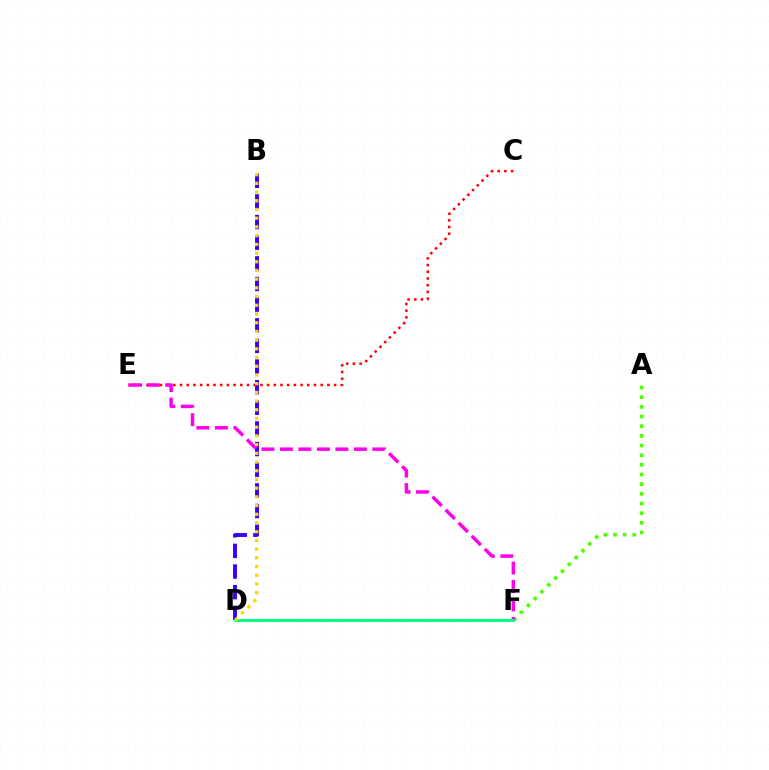{('C', 'E'): [{'color': '#ff0000', 'line_style': 'dotted', 'thickness': 1.82}], ('B', 'D'): [{'color': '#3700ff', 'line_style': 'dashed', 'thickness': 2.8}, {'color': '#ffd500', 'line_style': 'dotted', 'thickness': 2.37}], ('D', 'F'): [{'color': '#009eff', 'line_style': 'dotted', 'thickness': 1.96}, {'color': '#00ff86', 'line_style': 'solid', 'thickness': 2.11}], ('A', 'F'): [{'color': '#4fff00', 'line_style': 'dotted', 'thickness': 2.62}], ('E', 'F'): [{'color': '#ff00ed', 'line_style': 'dashed', 'thickness': 2.51}]}